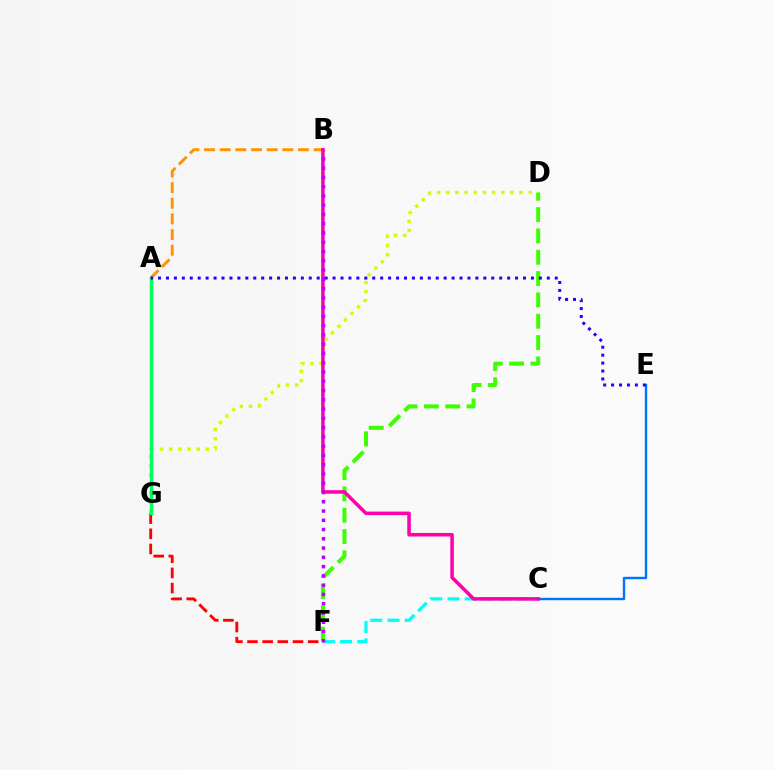{('D', 'G'): [{'color': '#d1ff00', 'line_style': 'dotted', 'thickness': 2.49}], ('F', 'G'): [{'color': '#ff0000', 'line_style': 'dashed', 'thickness': 2.06}], ('A', 'B'): [{'color': '#ff9400', 'line_style': 'dashed', 'thickness': 2.13}], ('A', 'G'): [{'color': '#00ff5c', 'line_style': 'solid', 'thickness': 2.48}], ('C', 'F'): [{'color': '#00fff6', 'line_style': 'dashed', 'thickness': 2.34}], ('C', 'E'): [{'color': '#0074ff', 'line_style': 'solid', 'thickness': 1.72}], ('D', 'F'): [{'color': '#3dff00', 'line_style': 'dashed', 'thickness': 2.9}], ('B', 'C'): [{'color': '#ff00ac', 'line_style': 'solid', 'thickness': 2.54}], ('B', 'F'): [{'color': '#b900ff', 'line_style': 'dotted', 'thickness': 2.52}], ('A', 'E'): [{'color': '#2500ff', 'line_style': 'dotted', 'thickness': 2.16}]}